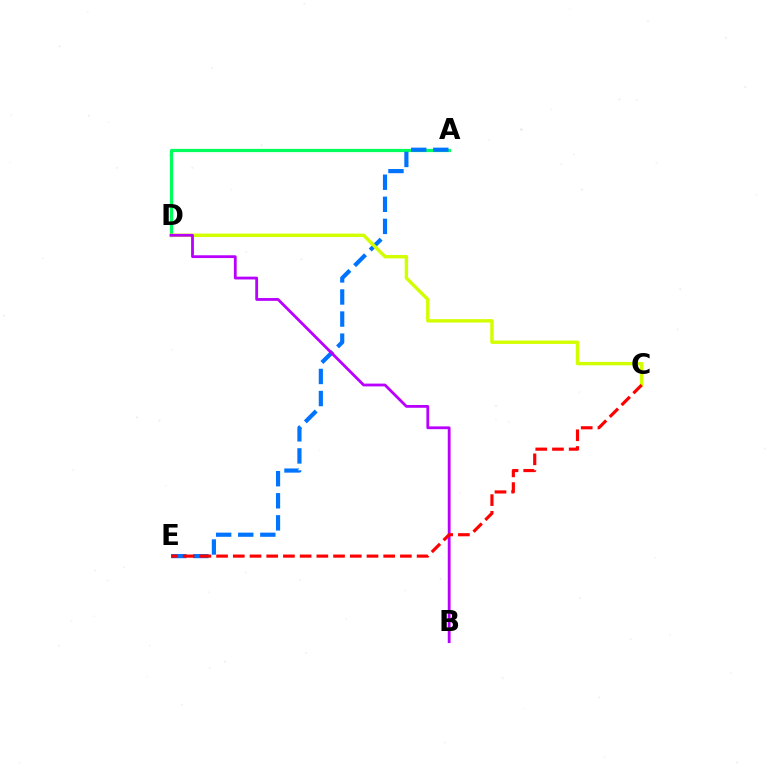{('A', 'D'): [{'color': '#00ff5c', 'line_style': 'solid', 'thickness': 2.32}], ('A', 'E'): [{'color': '#0074ff', 'line_style': 'dashed', 'thickness': 3.0}], ('C', 'D'): [{'color': '#d1ff00', 'line_style': 'solid', 'thickness': 2.45}], ('B', 'D'): [{'color': '#b900ff', 'line_style': 'solid', 'thickness': 2.02}], ('C', 'E'): [{'color': '#ff0000', 'line_style': 'dashed', 'thickness': 2.27}]}